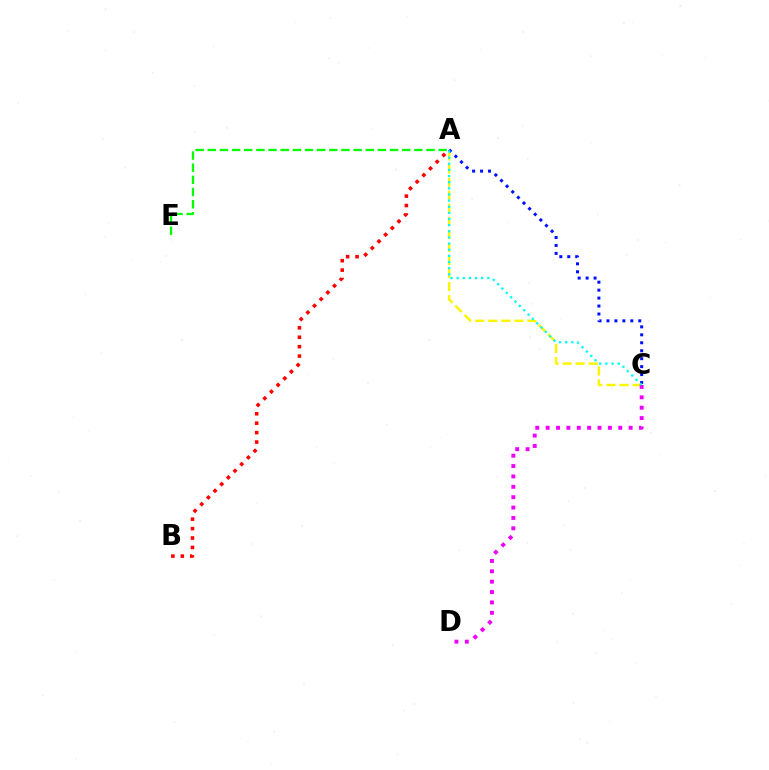{('A', 'C'): [{'color': '#fcf500', 'line_style': 'dashed', 'thickness': 1.77}, {'color': '#0010ff', 'line_style': 'dotted', 'thickness': 2.16}, {'color': '#00fff6', 'line_style': 'dotted', 'thickness': 1.67}], ('C', 'D'): [{'color': '#ee00ff', 'line_style': 'dotted', 'thickness': 2.82}], ('A', 'B'): [{'color': '#ff0000', 'line_style': 'dotted', 'thickness': 2.56}], ('A', 'E'): [{'color': '#08ff00', 'line_style': 'dashed', 'thickness': 1.65}]}